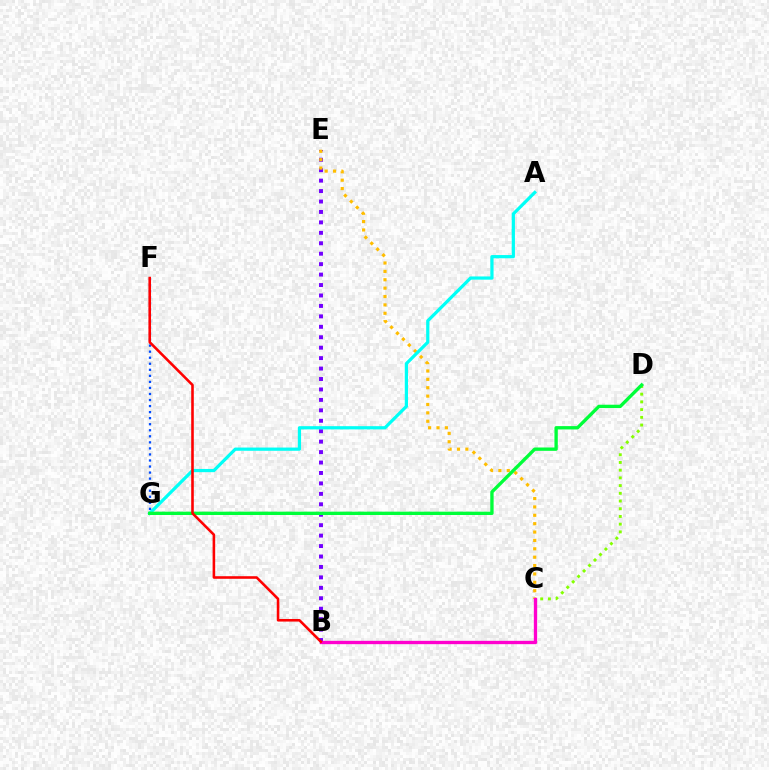{('B', 'E'): [{'color': '#7200ff', 'line_style': 'dotted', 'thickness': 2.84}], ('C', 'D'): [{'color': '#84ff00', 'line_style': 'dotted', 'thickness': 2.1}], ('C', 'E'): [{'color': '#ffbd00', 'line_style': 'dotted', 'thickness': 2.28}], ('B', 'C'): [{'color': '#ff00cf', 'line_style': 'solid', 'thickness': 2.39}], ('A', 'G'): [{'color': '#00fff6', 'line_style': 'solid', 'thickness': 2.32}], ('D', 'G'): [{'color': '#00ff39', 'line_style': 'solid', 'thickness': 2.41}], ('F', 'G'): [{'color': '#004bff', 'line_style': 'dotted', 'thickness': 1.64}], ('B', 'F'): [{'color': '#ff0000', 'line_style': 'solid', 'thickness': 1.86}]}